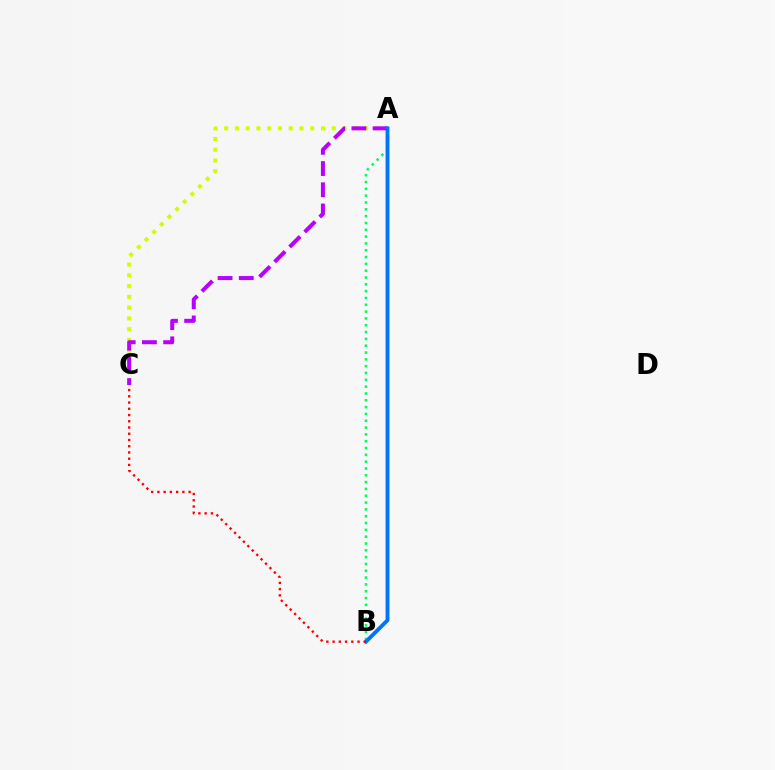{('A', 'B'): [{'color': '#00ff5c', 'line_style': 'dotted', 'thickness': 1.85}, {'color': '#0074ff', 'line_style': 'solid', 'thickness': 2.77}], ('A', 'C'): [{'color': '#d1ff00', 'line_style': 'dotted', 'thickness': 2.92}, {'color': '#b900ff', 'line_style': 'dashed', 'thickness': 2.88}], ('B', 'C'): [{'color': '#ff0000', 'line_style': 'dotted', 'thickness': 1.7}]}